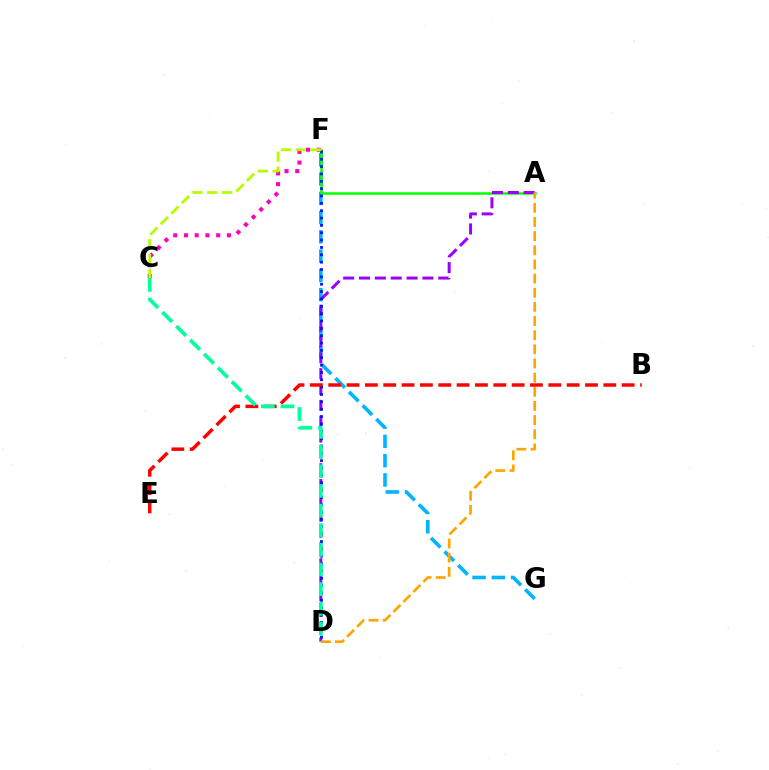{('F', 'G'): [{'color': '#00b5ff', 'line_style': 'dashed', 'thickness': 2.62}], ('A', 'F'): [{'color': '#08ff00', 'line_style': 'solid', 'thickness': 1.81}], ('A', 'D'): [{'color': '#9b00ff', 'line_style': 'dashed', 'thickness': 2.15}, {'color': '#ffa500', 'line_style': 'dashed', 'thickness': 1.92}], ('D', 'F'): [{'color': '#0010ff', 'line_style': 'dotted', 'thickness': 2.0}], ('C', 'F'): [{'color': '#ff00bd', 'line_style': 'dotted', 'thickness': 2.92}, {'color': '#b3ff00', 'line_style': 'dashed', 'thickness': 2.02}], ('B', 'E'): [{'color': '#ff0000', 'line_style': 'dashed', 'thickness': 2.49}], ('C', 'D'): [{'color': '#00ff9d', 'line_style': 'dashed', 'thickness': 2.67}]}